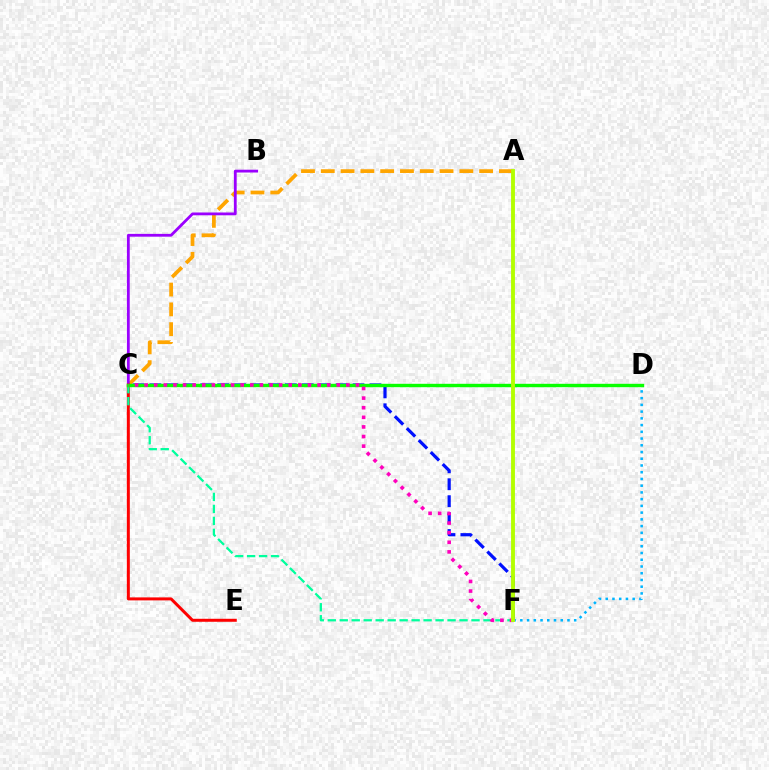{('A', 'C'): [{'color': '#ffa500', 'line_style': 'dashed', 'thickness': 2.69}], ('D', 'F'): [{'color': '#00b5ff', 'line_style': 'dotted', 'thickness': 1.83}], ('B', 'C'): [{'color': '#9b00ff', 'line_style': 'solid', 'thickness': 2.02}], ('C', 'F'): [{'color': '#0010ff', 'line_style': 'dashed', 'thickness': 2.3}, {'color': '#00ff9d', 'line_style': 'dashed', 'thickness': 1.63}, {'color': '#ff00bd', 'line_style': 'dotted', 'thickness': 2.61}], ('C', 'E'): [{'color': '#ff0000', 'line_style': 'solid', 'thickness': 2.15}], ('C', 'D'): [{'color': '#08ff00', 'line_style': 'solid', 'thickness': 2.44}], ('A', 'F'): [{'color': '#b3ff00', 'line_style': 'solid', 'thickness': 2.79}]}